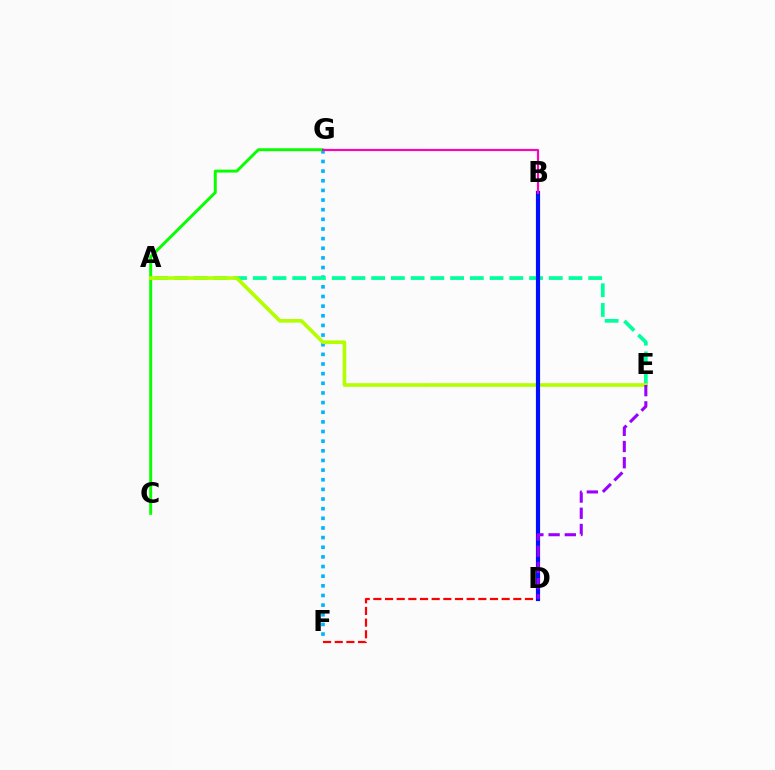{('F', 'G'): [{'color': '#00b5ff', 'line_style': 'dotted', 'thickness': 2.62}], ('A', 'E'): [{'color': '#00ff9d', 'line_style': 'dashed', 'thickness': 2.68}, {'color': '#b3ff00', 'line_style': 'solid', 'thickness': 2.62}], ('D', 'F'): [{'color': '#ff0000', 'line_style': 'dashed', 'thickness': 1.58}], ('B', 'D'): [{'color': '#ffa500', 'line_style': 'dotted', 'thickness': 2.65}, {'color': '#0010ff', 'line_style': 'solid', 'thickness': 3.0}], ('C', 'G'): [{'color': '#08ff00', 'line_style': 'solid', 'thickness': 2.12}], ('B', 'G'): [{'color': '#ff00bd', 'line_style': 'solid', 'thickness': 1.56}], ('D', 'E'): [{'color': '#9b00ff', 'line_style': 'dashed', 'thickness': 2.2}]}